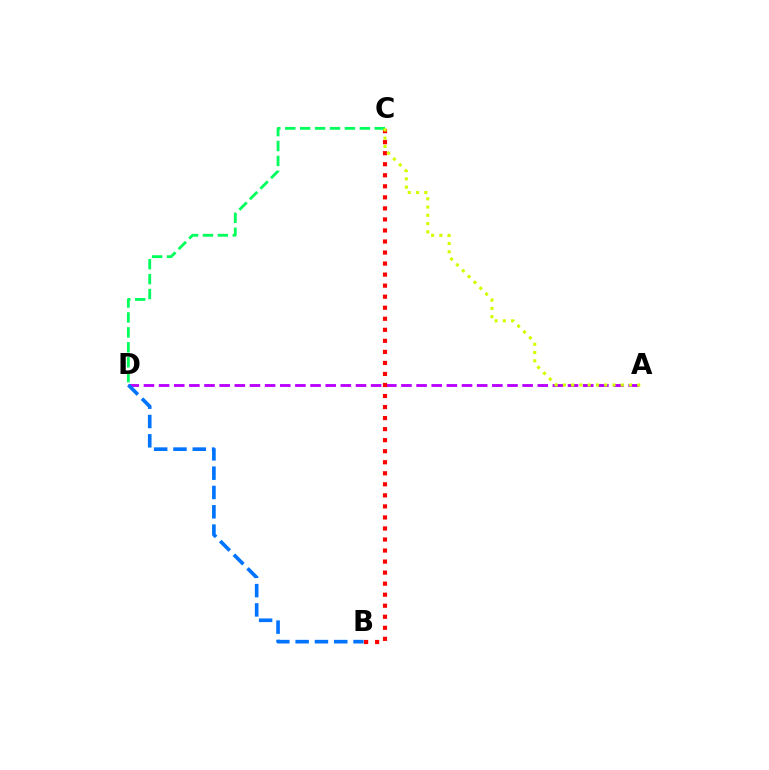{('A', 'D'): [{'color': '#b900ff', 'line_style': 'dashed', 'thickness': 2.06}], ('B', 'C'): [{'color': '#ff0000', 'line_style': 'dotted', 'thickness': 3.0}], ('C', 'D'): [{'color': '#00ff5c', 'line_style': 'dashed', 'thickness': 2.03}], ('B', 'D'): [{'color': '#0074ff', 'line_style': 'dashed', 'thickness': 2.62}], ('A', 'C'): [{'color': '#d1ff00', 'line_style': 'dotted', 'thickness': 2.25}]}